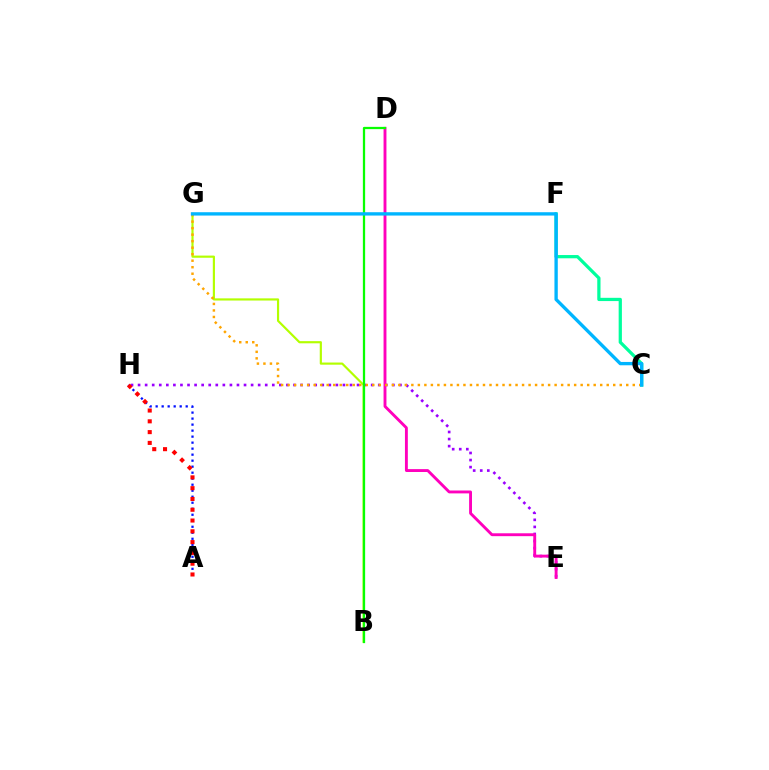{('E', 'H'): [{'color': '#9b00ff', 'line_style': 'dotted', 'thickness': 1.92}], ('A', 'H'): [{'color': '#0010ff', 'line_style': 'dotted', 'thickness': 1.63}, {'color': '#ff0000', 'line_style': 'dotted', 'thickness': 2.93}], ('D', 'E'): [{'color': '#ff00bd', 'line_style': 'solid', 'thickness': 2.07}], ('B', 'G'): [{'color': '#b3ff00', 'line_style': 'solid', 'thickness': 1.56}], ('C', 'G'): [{'color': '#ffa500', 'line_style': 'dotted', 'thickness': 1.77}, {'color': '#00b5ff', 'line_style': 'solid', 'thickness': 2.4}], ('C', 'F'): [{'color': '#00ff9d', 'line_style': 'solid', 'thickness': 2.34}], ('B', 'D'): [{'color': '#08ff00', 'line_style': 'solid', 'thickness': 1.63}]}